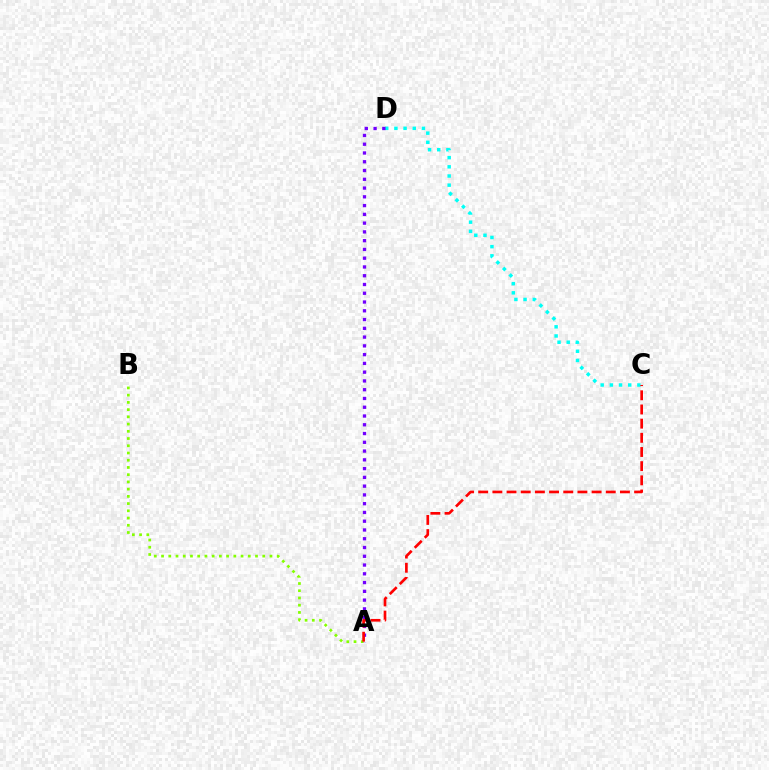{('C', 'D'): [{'color': '#00fff6', 'line_style': 'dotted', 'thickness': 2.49}], ('A', 'B'): [{'color': '#84ff00', 'line_style': 'dotted', 'thickness': 1.96}], ('A', 'D'): [{'color': '#7200ff', 'line_style': 'dotted', 'thickness': 2.38}], ('A', 'C'): [{'color': '#ff0000', 'line_style': 'dashed', 'thickness': 1.93}]}